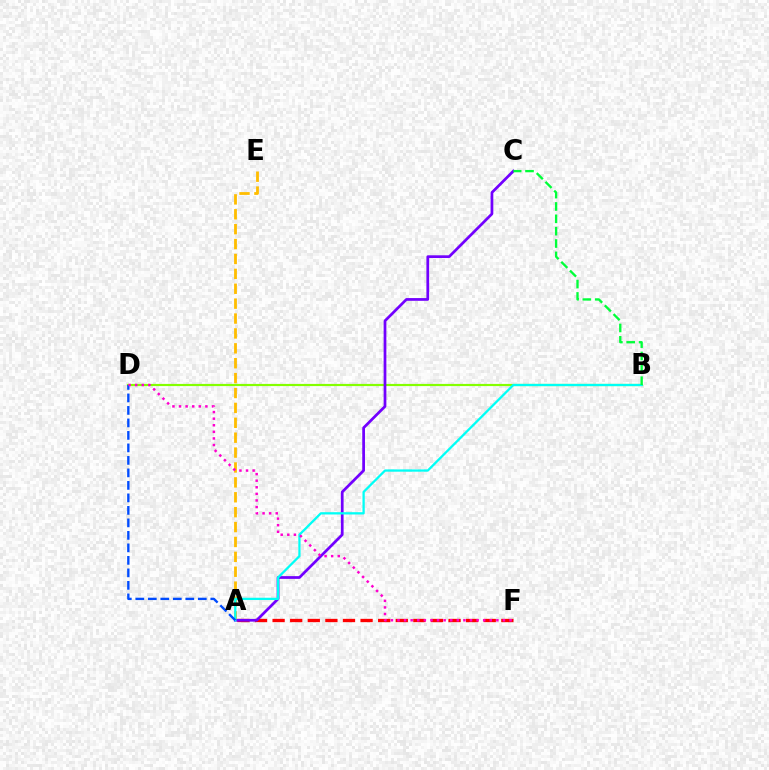{('A', 'F'): [{'color': '#ff0000', 'line_style': 'dashed', 'thickness': 2.39}], ('A', 'E'): [{'color': '#ffbd00', 'line_style': 'dashed', 'thickness': 2.02}], ('B', 'D'): [{'color': '#84ff00', 'line_style': 'solid', 'thickness': 1.57}], ('A', 'C'): [{'color': '#7200ff', 'line_style': 'solid', 'thickness': 1.97}], ('A', 'B'): [{'color': '#00fff6', 'line_style': 'solid', 'thickness': 1.64}], ('A', 'D'): [{'color': '#004bff', 'line_style': 'dashed', 'thickness': 1.7}], ('B', 'C'): [{'color': '#00ff39', 'line_style': 'dashed', 'thickness': 1.68}], ('D', 'F'): [{'color': '#ff00cf', 'line_style': 'dotted', 'thickness': 1.79}]}